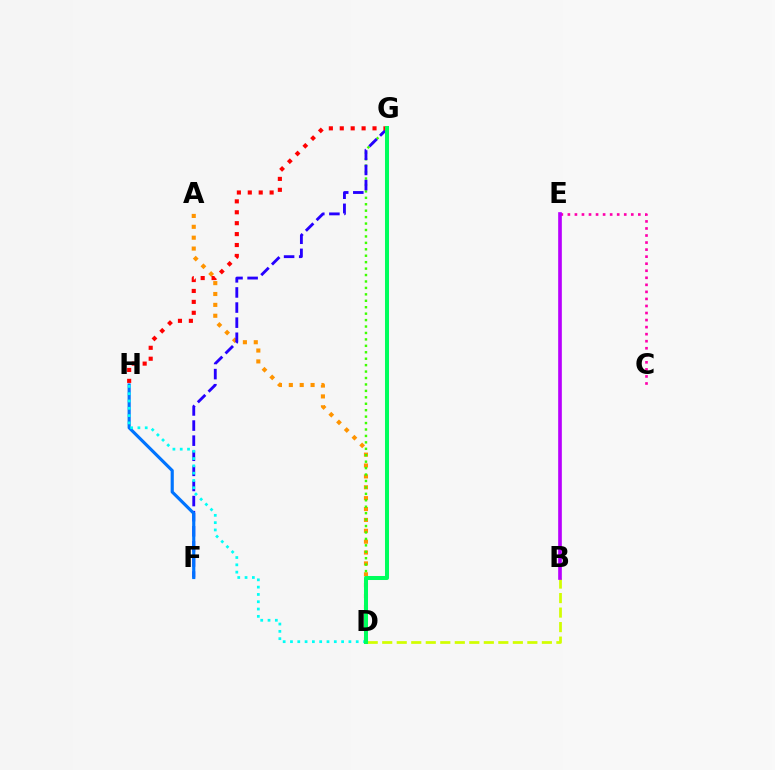{('A', 'D'): [{'color': '#ff9400', 'line_style': 'dotted', 'thickness': 2.96}], ('D', 'G'): [{'color': '#3dff00', 'line_style': 'dotted', 'thickness': 1.75}, {'color': '#00ff5c', 'line_style': 'solid', 'thickness': 2.9}], ('F', 'G'): [{'color': '#2500ff', 'line_style': 'dashed', 'thickness': 2.05}], ('F', 'H'): [{'color': '#0074ff', 'line_style': 'solid', 'thickness': 2.27}], ('B', 'D'): [{'color': '#d1ff00', 'line_style': 'dashed', 'thickness': 1.97}], ('C', 'E'): [{'color': '#ff00ac', 'line_style': 'dotted', 'thickness': 1.91}], ('G', 'H'): [{'color': '#ff0000', 'line_style': 'dotted', 'thickness': 2.97}], ('B', 'E'): [{'color': '#b900ff', 'line_style': 'solid', 'thickness': 2.63}], ('D', 'H'): [{'color': '#00fff6', 'line_style': 'dotted', 'thickness': 1.98}]}